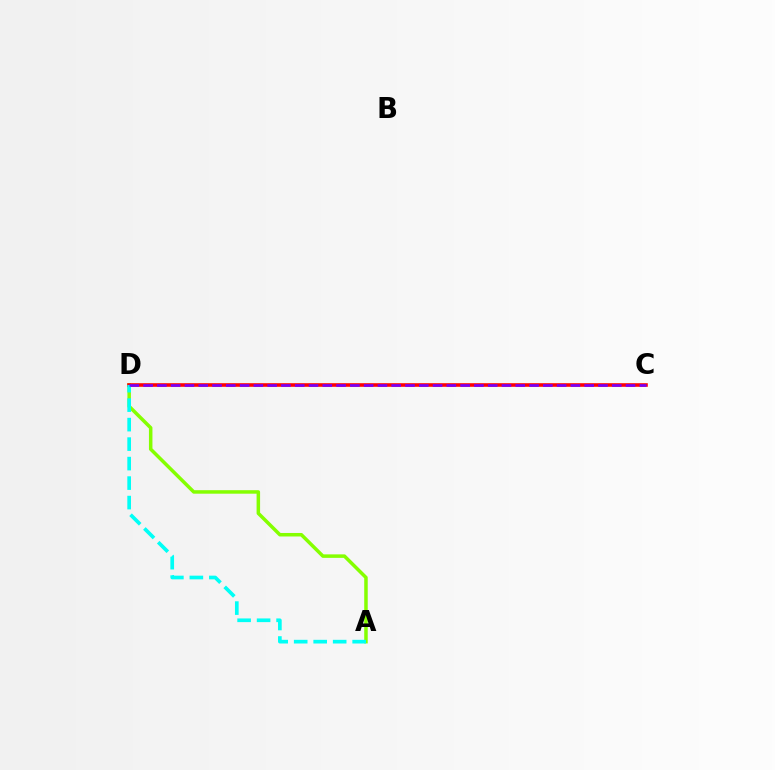{('A', 'D'): [{'color': '#84ff00', 'line_style': 'solid', 'thickness': 2.52}, {'color': '#00fff6', 'line_style': 'dashed', 'thickness': 2.65}], ('C', 'D'): [{'color': '#ff0000', 'line_style': 'solid', 'thickness': 2.58}, {'color': '#7200ff', 'line_style': 'dashed', 'thickness': 1.87}]}